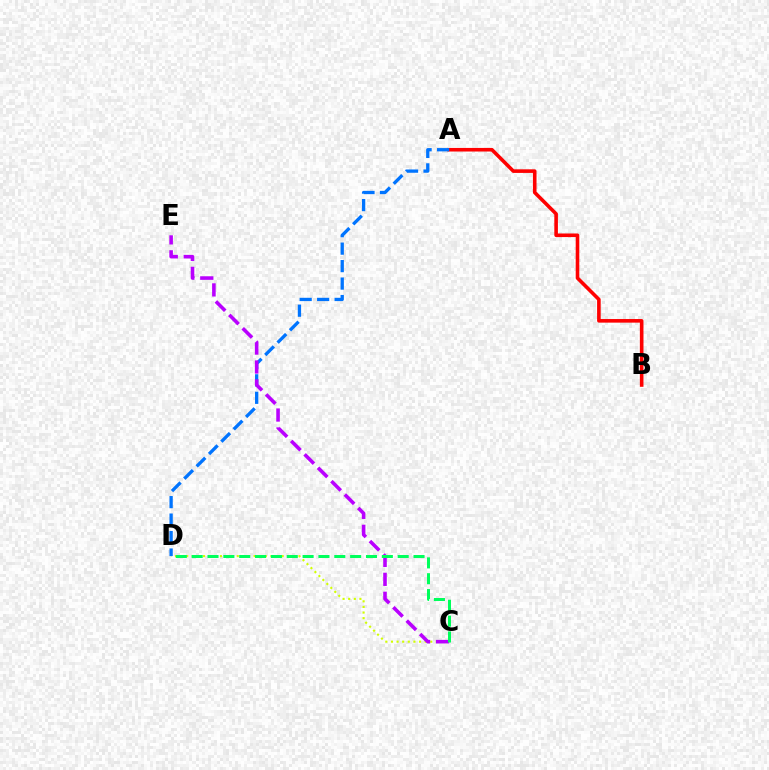{('A', 'B'): [{'color': '#ff0000', 'line_style': 'solid', 'thickness': 2.59}], ('C', 'D'): [{'color': '#d1ff00', 'line_style': 'dotted', 'thickness': 1.53}, {'color': '#00ff5c', 'line_style': 'dashed', 'thickness': 2.15}], ('A', 'D'): [{'color': '#0074ff', 'line_style': 'dashed', 'thickness': 2.37}], ('C', 'E'): [{'color': '#b900ff', 'line_style': 'dashed', 'thickness': 2.58}]}